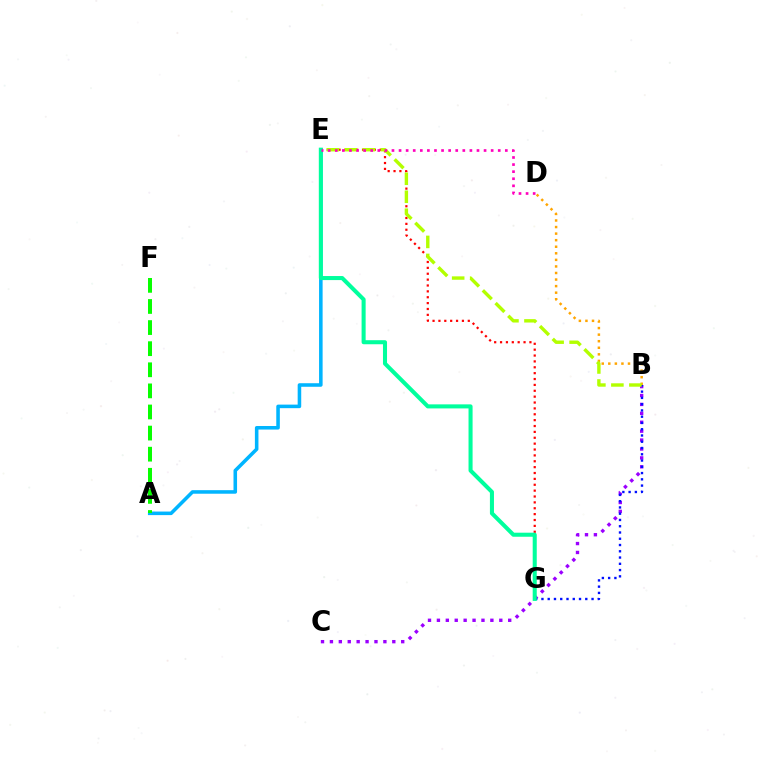{('E', 'G'): [{'color': '#ff0000', 'line_style': 'dotted', 'thickness': 1.6}, {'color': '#00ff9d', 'line_style': 'solid', 'thickness': 2.92}], ('A', 'E'): [{'color': '#00b5ff', 'line_style': 'solid', 'thickness': 2.56}], ('B', 'D'): [{'color': '#ffa500', 'line_style': 'dotted', 'thickness': 1.78}], ('A', 'F'): [{'color': '#08ff00', 'line_style': 'dashed', 'thickness': 2.87}], ('B', 'C'): [{'color': '#9b00ff', 'line_style': 'dotted', 'thickness': 2.42}], ('B', 'G'): [{'color': '#0010ff', 'line_style': 'dotted', 'thickness': 1.7}], ('B', 'E'): [{'color': '#b3ff00', 'line_style': 'dashed', 'thickness': 2.45}], ('D', 'E'): [{'color': '#ff00bd', 'line_style': 'dotted', 'thickness': 1.92}]}